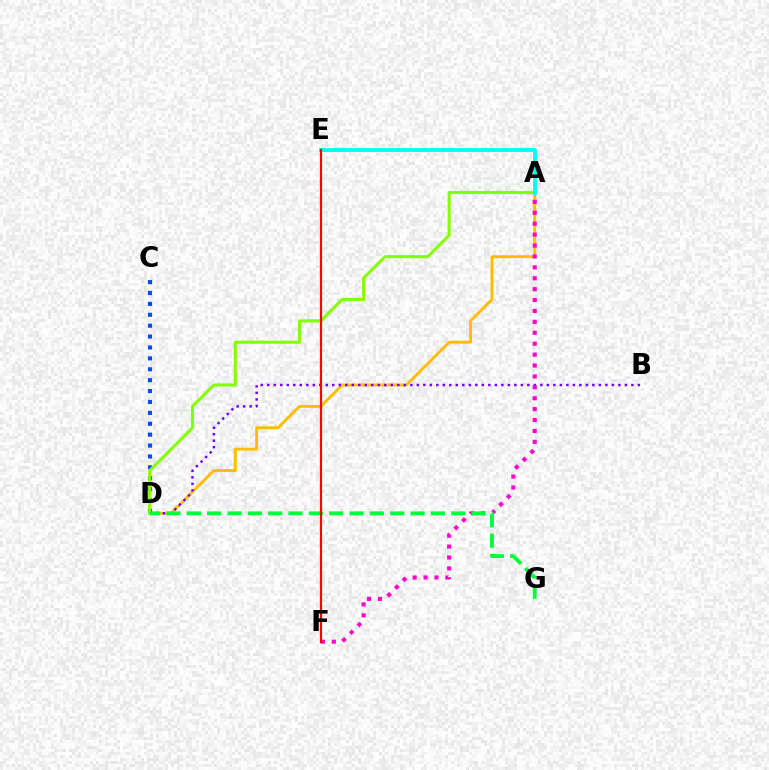{('A', 'D'): [{'color': '#ffbd00', 'line_style': 'solid', 'thickness': 2.09}, {'color': '#84ff00', 'line_style': 'solid', 'thickness': 2.19}], ('B', 'D'): [{'color': '#7200ff', 'line_style': 'dotted', 'thickness': 1.77}], ('C', 'D'): [{'color': '#004bff', 'line_style': 'dotted', 'thickness': 2.96}], ('A', 'F'): [{'color': '#ff00cf', 'line_style': 'dotted', 'thickness': 2.96}], ('A', 'E'): [{'color': '#00fff6', 'line_style': 'solid', 'thickness': 2.78}], ('D', 'G'): [{'color': '#00ff39', 'line_style': 'dashed', 'thickness': 2.76}], ('E', 'F'): [{'color': '#ff0000', 'line_style': 'solid', 'thickness': 1.58}]}